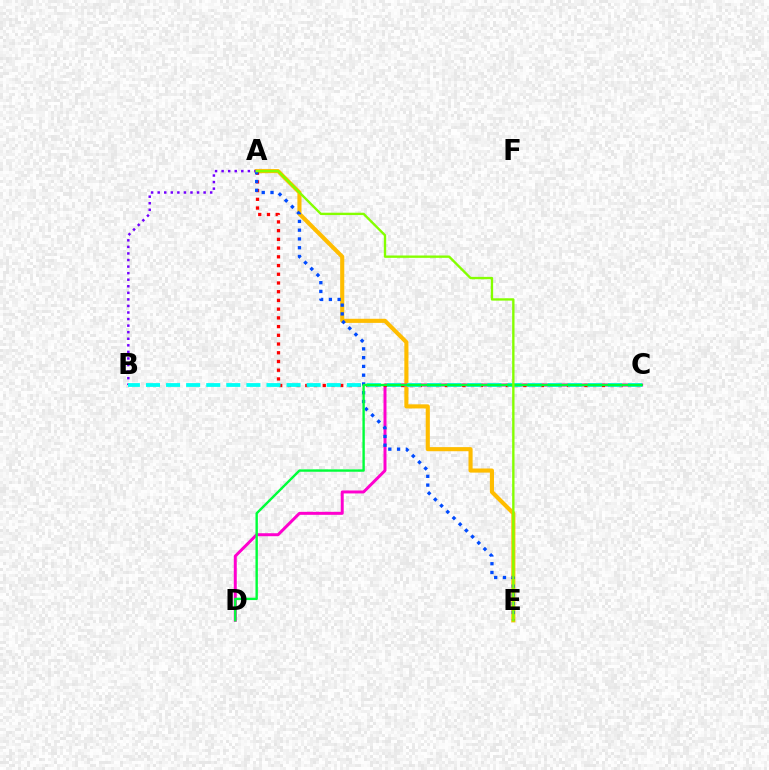{('A', 'E'): [{'color': '#ffbd00', 'line_style': 'solid', 'thickness': 2.96}, {'color': '#004bff', 'line_style': 'dotted', 'thickness': 2.38}, {'color': '#84ff00', 'line_style': 'solid', 'thickness': 1.7}], ('C', 'D'): [{'color': '#ff00cf', 'line_style': 'solid', 'thickness': 2.15}, {'color': '#00ff39', 'line_style': 'solid', 'thickness': 1.73}], ('A', 'C'): [{'color': '#ff0000', 'line_style': 'dotted', 'thickness': 2.37}], ('A', 'B'): [{'color': '#7200ff', 'line_style': 'dotted', 'thickness': 1.78}], ('B', 'C'): [{'color': '#00fff6', 'line_style': 'dashed', 'thickness': 2.73}]}